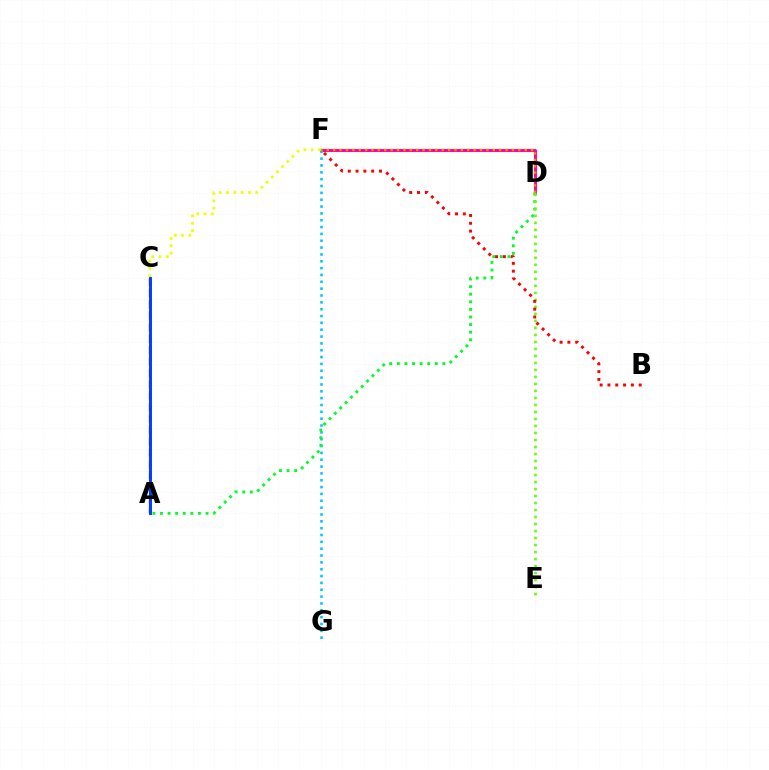{('D', 'F'): [{'color': '#ff00a0', 'line_style': 'solid', 'thickness': 2.12}, {'color': '#ff8800', 'line_style': 'dotted', 'thickness': 1.73}], ('F', 'G'): [{'color': '#00c7ff', 'line_style': 'dotted', 'thickness': 1.86}], ('A', 'D'): [{'color': '#00ff27', 'line_style': 'dotted', 'thickness': 2.06}], ('D', 'E'): [{'color': '#66ff00', 'line_style': 'dotted', 'thickness': 1.9}], ('B', 'F'): [{'color': '#ff0000', 'line_style': 'dotted', 'thickness': 2.12}], ('A', 'C'): [{'color': '#00ffaf', 'line_style': 'dotted', 'thickness': 1.54}, {'color': '#d600ff', 'line_style': 'dashed', 'thickness': 1.56}, {'color': '#4f00ff', 'line_style': 'dashed', 'thickness': 1.55}, {'color': '#003fff', 'line_style': 'solid', 'thickness': 2.11}], ('C', 'F'): [{'color': '#eeff00', 'line_style': 'dotted', 'thickness': 1.99}]}